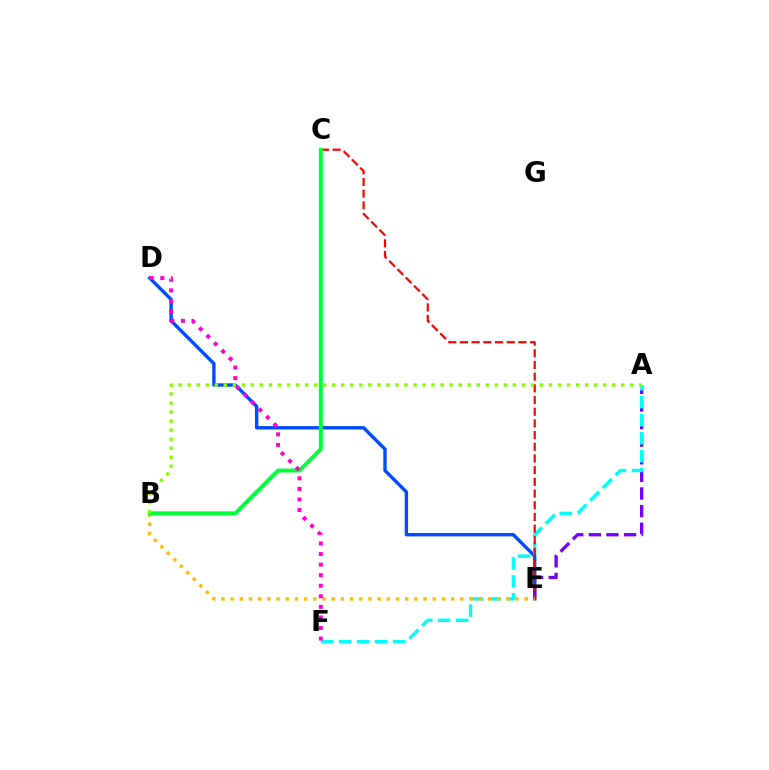{('D', 'E'): [{'color': '#004bff', 'line_style': 'solid', 'thickness': 2.44}], ('A', 'E'): [{'color': '#7200ff', 'line_style': 'dashed', 'thickness': 2.39}], ('A', 'F'): [{'color': '#00fff6', 'line_style': 'dashed', 'thickness': 2.44}], ('C', 'E'): [{'color': '#ff0000', 'line_style': 'dashed', 'thickness': 1.59}], ('B', 'E'): [{'color': '#ffbd00', 'line_style': 'dotted', 'thickness': 2.5}], ('B', 'C'): [{'color': '#00ff39', 'line_style': 'solid', 'thickness': 2.85}], ('D', 'F'): [{'color': '#ff00cf', 'line_style': 'dotted', 'thickness': 2.87}], ('A', 'B'): [{'color': '#84ff00', 'line_style': 'dotted', 'thickness': 2.45}]}